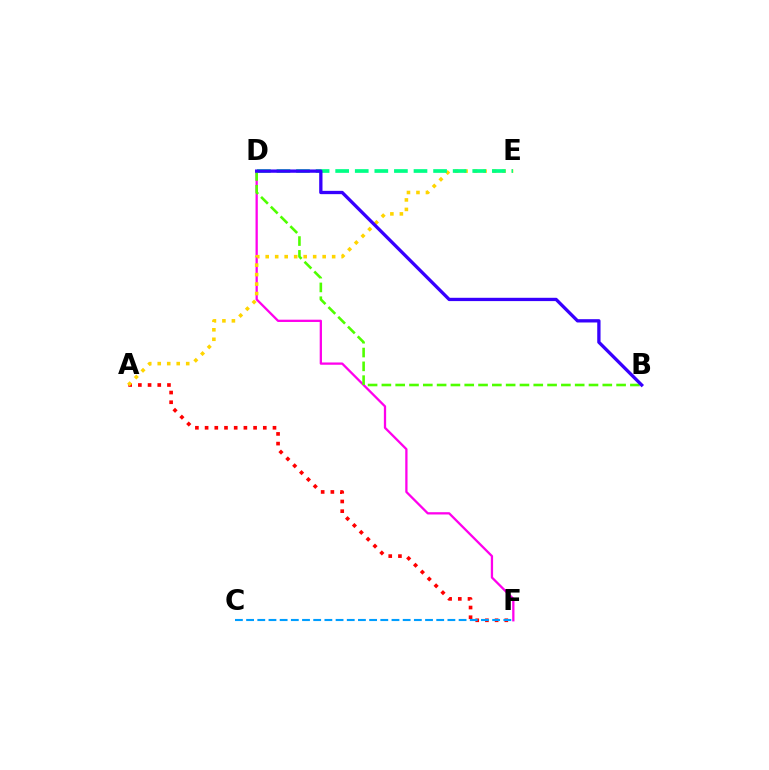{('A', 'F'): [{'color': '#ff0000', 'line_style': 'dotted', 'thickness': 2.64}], ('D', 'F'): [{'color': '#ff00ed', 'line_style': 'solid', 'thickness': 1.64}], ('A', 'E'): [{'color': '#ffd500', 'line_style': 'dotted', 'thickness': 2.58}], ('C', 'F'): [{'color': '#009eff', 'line_style': 'dashed', 'thickness': 1.52}], ('B', 'D'): [{'color': '#4fff00', 'line_style': 'dashed', 'thickness': 1.88}, {'color': '#3700ff', 'line_style': 'solid', 'thickness': 2.38}], ('D', 'E'): [{'color': '#00ff86', 'line_style': 'dashed', 'thickness': 2.66}]}